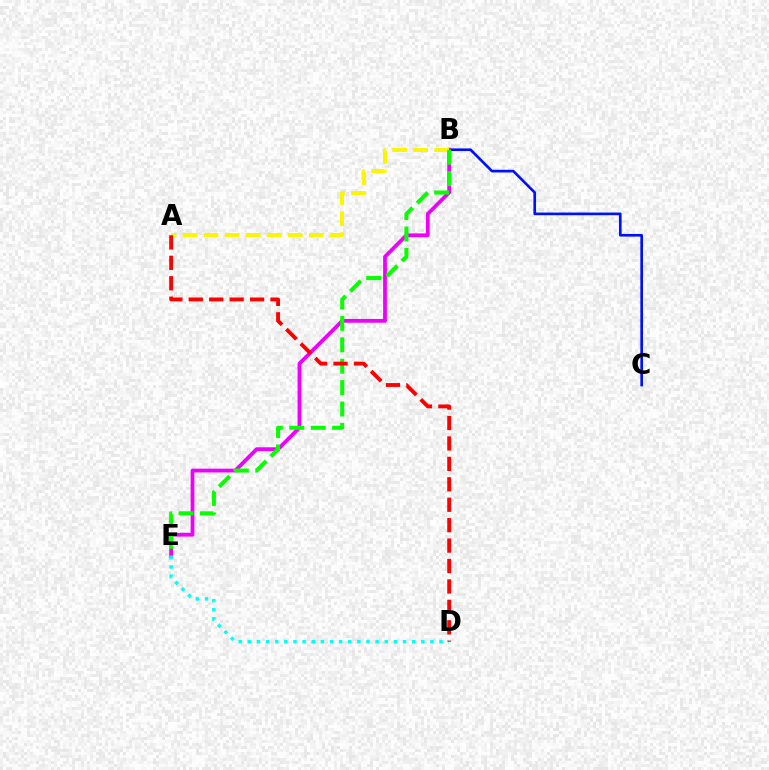{('B', 'C'): [{'color': '#0010ff', 'line_style': 'solid', 'thickness': 1.91}], ('B', 'E'): [{'color': '#ee00ff', 'line_style': 'solid', 'thickness': 2.72}, {'color': '#08ff00', 'line_style': 'dashed', 'thickness': 2.91}], ('A', 'B'): [{'color': '#fcf500', 'line_style': 'dashed', 'thickness': 2.86}], ('D', 'E'): [{'color': '#00fff6', 'line_style': 'dotted', 'thickness': 2.48}], ('A', 'D'): [{'color': '#ff0000', 'line_style': 'dashed', 'thickness': 2.78}]}